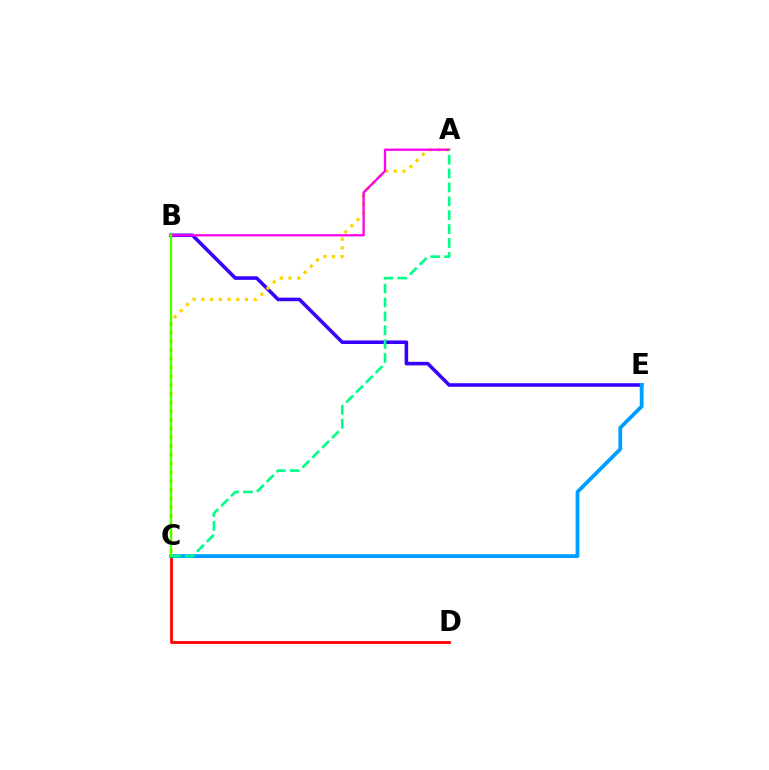{('B', 'E'): [{'color': '#3700ff', 'line_style': 'solid', 'thickness': 2.56}], ('A', 'C'): [{'color': '#ffd500', 'line_style': 'dotted', 'thickness': 2.37}, {'color': '#00ff86', 'line_style': 'dashed', 'thickness': 1.89}], ('C', 'D'): [{'color': '#ff0000', 'line_style': 'solid', 'thickness': 2.0}], ('A', 'B'): [{'color': '#ff00ed', 'line_style': 'solid', 'thickness': 1.66}], ('C', 'E'): [{'color': '#009eff', 'line_style': 'solid', 'thickness': 2.73}], ('B', 'C'): [{'color': '#4fff00', 'line_style': 'solid', 'thickness': 1.66}]}